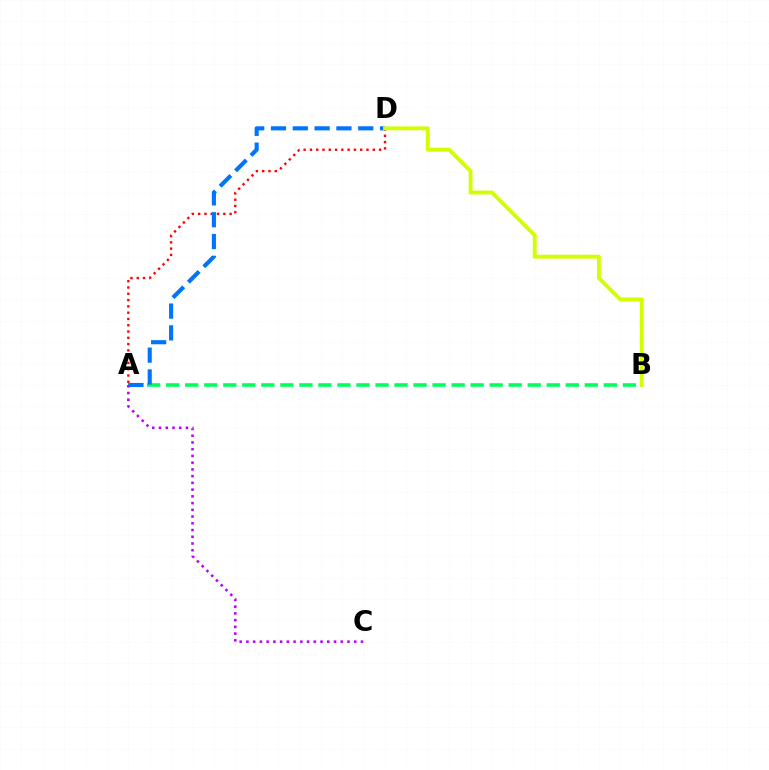{('A', 'B'): [{'color': '#00ff5c', 'line_style': 'dashed', 'thickness': 2.58}], ('A', 'D'): [{'color': '#ff0000', 'line_style': 'dotted', 'thickness': 1.71}, {'color': '#0074ff', 'line_style': 'dashed', 'thickness': 2.96}], ('A', 'C'): [{'color': '#b900ff', 'line_style': 'dotted', 'thickness': 1.83}], ('B', 'D'): [{'color': '#d1ff00', 'line_style': 'solid', 'thickness': 2.8}]}